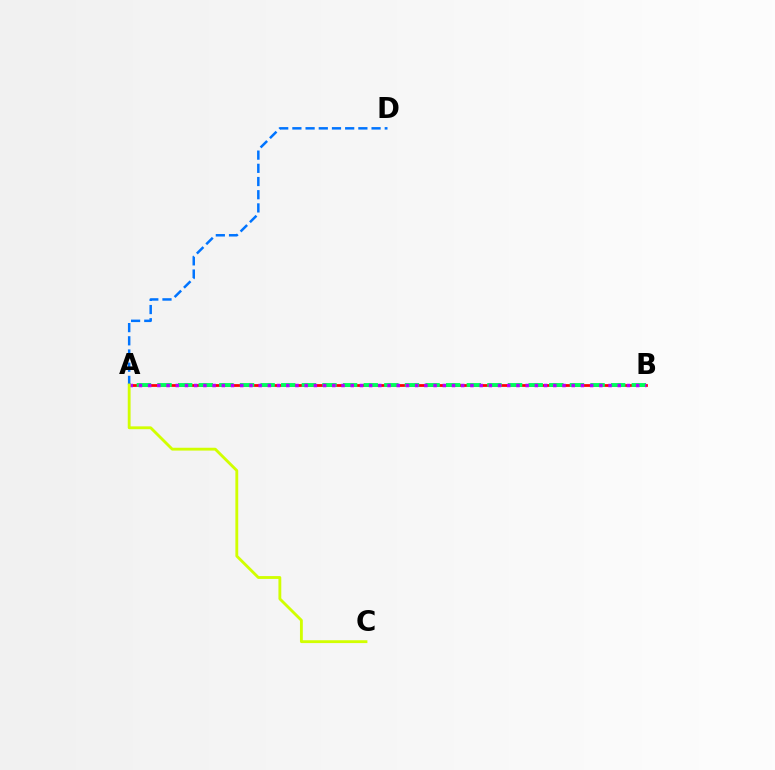{('A', 'B'): [{'color': '#ff0000', 'line_style': 'solid', 'thickness': 1.98}, {'color': '#00ff5c', 'line_style': 'dashed', 'thickness': 2.8}, {'color': '#b900ff', 'line_style': 'dotted', 'thickness': 2.5}], ('A', 'D'): [{'color': '#0074ff', 'line_style': 'dashed', 'thickness': 1.79}], ('A', 'C'): [{'color': '#d1ff00', 'line_style': 'solid', 'thickness': 2.05}]}